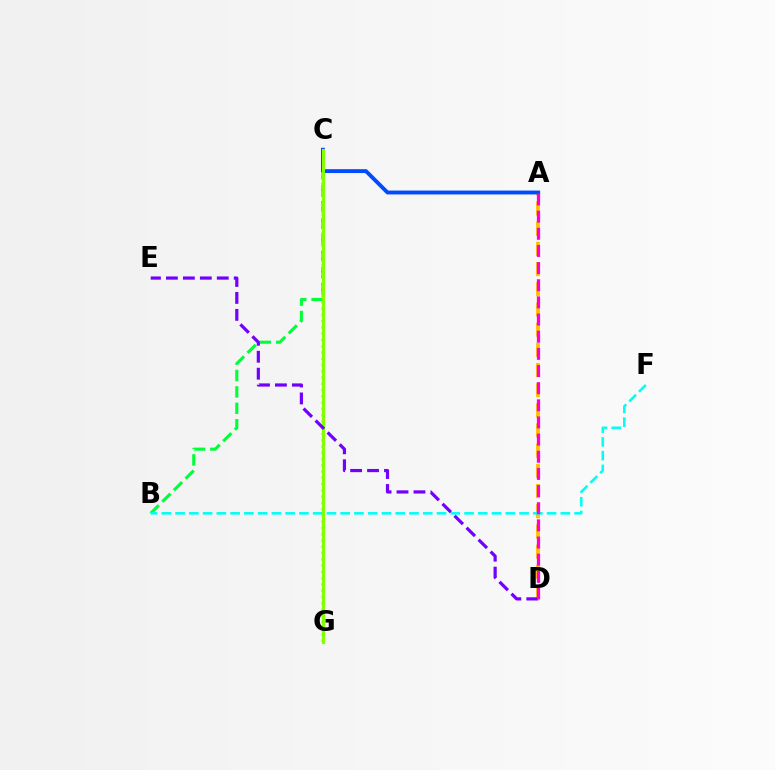{('B', 'C'): [{'color': '#00ff39', 'line_style': 'dashed', 'thickness': 2.23}], ('C', 'G'): [{'color': '#ff0000', 'line_style': 'dotted', 'thickness': 1.7}, {'color': '#84ff00', 'line_style': 'solid', 'thickness': 2.26}], ('A', 'D'): [{'color': '#ffbd00', 'line_style': 'dashed', 'thickness': 2.74}, {'color': '#ff00cf', 'line_style': 'dashed', 'thickness': 2.33}], ('B', 'F'): [{'color': '#00fff6', 'line_style': 'dashed', 'thickness': 1.87}], ('A', 'C'): [{'color': '#004bff', 'line_style': 'solid', 'thickness': 2.79}], ('D', 'E'): [{'color': '#7200ff', 'line_style': 'dashed', 'thickness': 2.3}]}